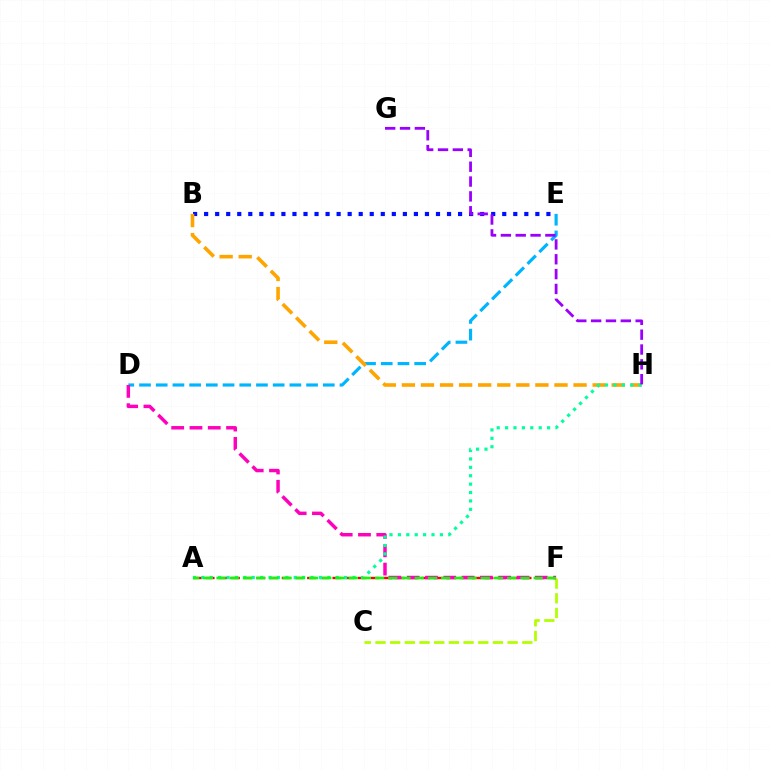{('C', 'F'): [{'color': '#b3ff00', 'line_style': 'dashed', 'thickness': 1.99}], ('D', 'E'): [{'color': '#00b5ff', 'line_style': 'dashed', 'thickness': 2.27}], ('B', 'E'): [{'color': '#0010ff', 'line_style': 'dotted', 'thickness': 3.0}], ('B', 'H'): [{'color': '#ffa500', 'line_style': 'dashed', 'thickness': 2.59}], ('A', 'F'): [{'color': '#ff0000', 'line_style': 'dashed', 'thickness': 1.72}, {'color': '#08ff00', 'line_style': 'dashed', 'thickness': 1.8}], ('D', 'F'): [{'color': '#ff00bd', 'line_style': 'dashed', 'thickness': 2.49}], ('A', 'H'): [{'color': '#00ff9d', 'line_style': 'dotted', 'thickness': 2.28}], ('G', 'H'): [{'color': '#9b00ff', 'line_style': 'dashed', 'thickness': 2.02}]}